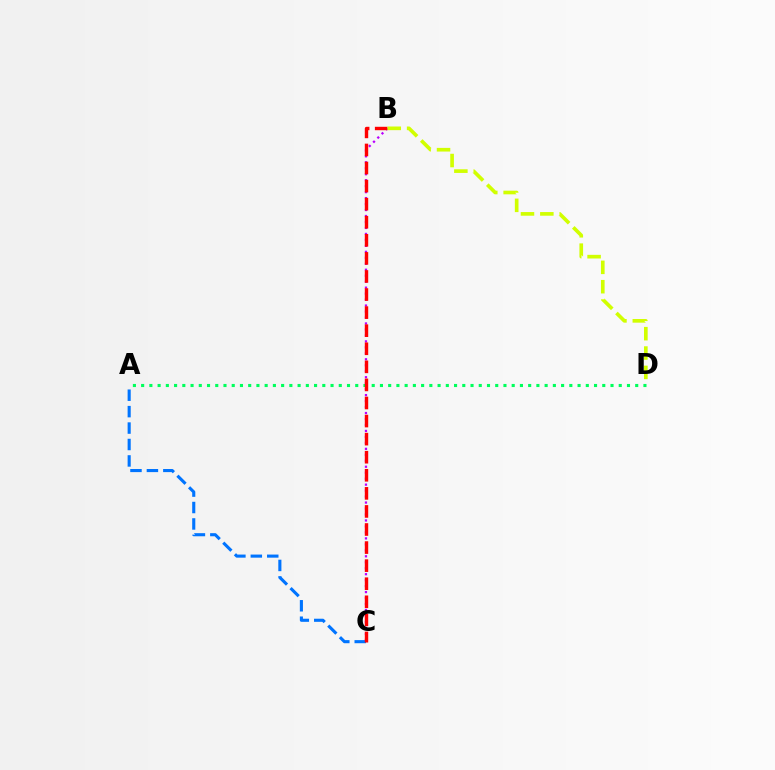{('A', 'D'): [{'color': '#00ff5c', 'line_style': 'dotted', 'thickness': 2.24}], ('A', 'C'): [{'color': '#0074ff', 'line_style': 'dashed', 'thickness': 2.23}], ('B', 'C'): [{'color': '#b900ff', 'line_style': 'dotted', 'thickness': 1.62}, {'color': '#ff0000', 'line_style': 'dashed', 'thickness': 2.46}], ('B', 'D'): [{'color': '#d1ff00', 'line_style': 'dashed', 'thickness': 2.63}]}